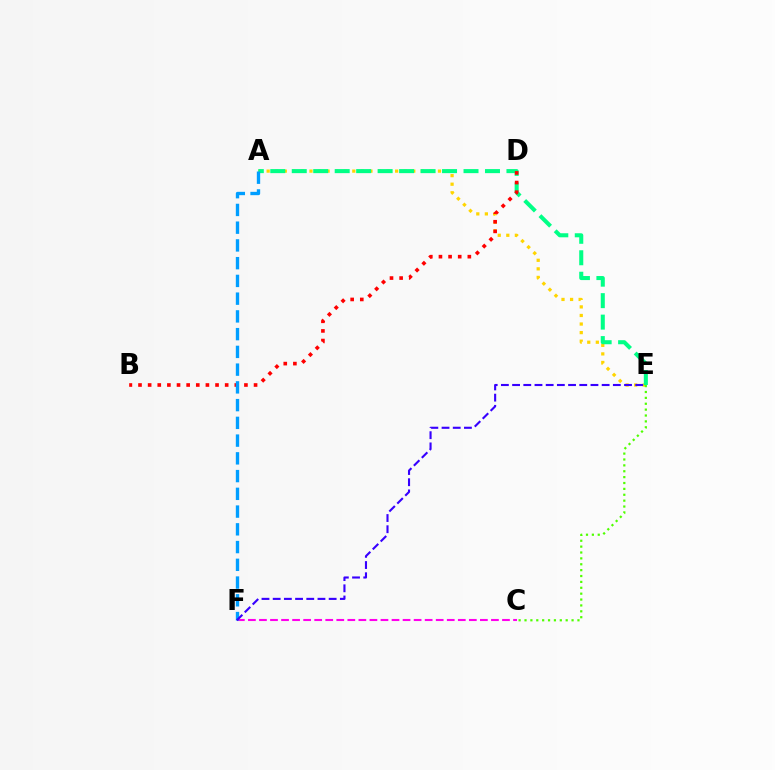{('A', 'E'): [{'color': '#ffd500', 'line_style': 'dotted', 'thickness': 2.33}, {'color': '#00ff86', 'line_style': 'dashed', 'thickness': 2.92}], ('C', 'E'): [{'color': '#4fff00', 'line_style': 'dotted', 'thickness': 1.6}], ('C', 'F'): [{'color': '#ff00ed', 'line_style': 'dashed', 'thickness': 1.5}], ('B', 'D'): [{'color': '#ff0000', 'line_style': 'dotted', 'thickness': 2.62}], ('A', 'F'): [{'color': '#009eff', 'line_style': 'dashed', 'thickness': 2.41}], ('E', 'F'): [{'color': '#3700ff', 'line_style': 'dashed', 'thickness': 1.52}]}